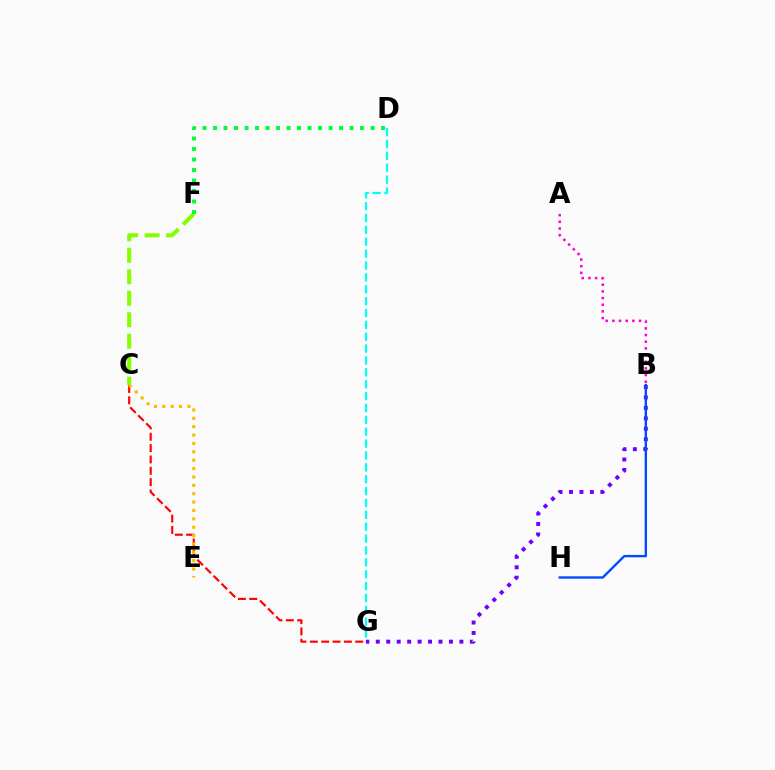{('C', 'F'): [{'color': '#84ff00', 'line_style': 'dashed', 'thickness': 2.92}], ('C', 'G'): [{'color': '#ff0000', 'line_style': 'dashed', 'thickness': 1.54}], ('C', 'E'): [{'color': '#ffbd00', 'line_style': 'dotted', 'thickness': 2.28}], ('D', 'G'): [{'color': '#00fff6', 'line_style': 'dashed', 'thickness': 1.61}], ('B', 'G'): [{'color': '#7200ff', 'line_style': 'dotted', 'thickness': 2.84}], ('D', 'F'): [{'color': '#00ff39', 'line_style': 'dotted', 'thickness': 2.85}], ('B', 'H'): [{'color': '#004bff', 'line_style': 'solid', 'thickness': 1.7}], ('A', 'B'): [{'color': '#ff00cf', 'line_style': 'dotted', 'thickness': 1.81}]}